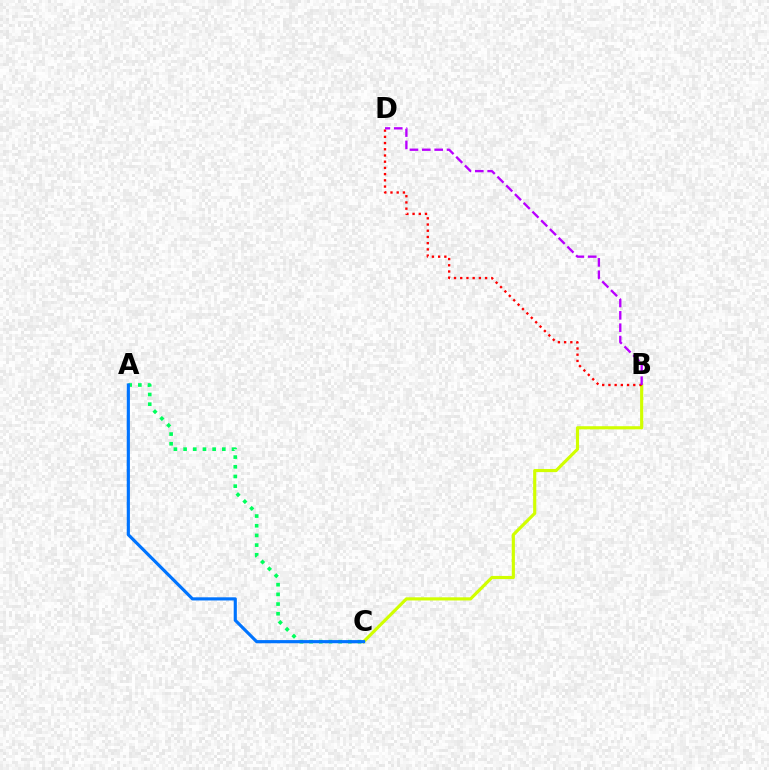{('B', 'C'): [{'color': '#d1ff00', 'line_style': 'solid', 'thickness': 2.26}], ('B', 'D'): [{'color': '#ff0000', 'line_style': 'dotted', 'thickness': 1.69}, {'color': '#b900ff', 'line_style': 'dashed', 'thickness': 1.68}], ('A', 'C'): [{'color': '#00ff5c', 'line_style': 'dotted', 'thickness': 2.63}, {'color': '#0074ff', 'line_style': 'solid', 'thickness': 2.27}]}